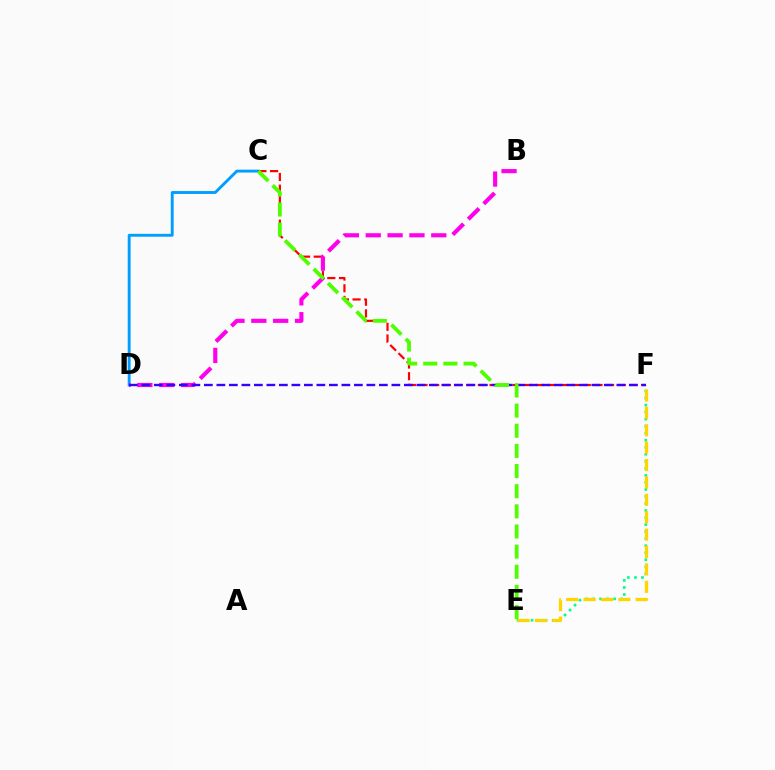{('C', 'D'): [{'color': '#009eff', 'line_style': 'solid', 'thickness': 2.07}], ('C', 'F'): [{'color': '#ff0000', 'line_style': 'dashed', 'thickness': 1.58}], ('E', 'F'): [{'color': '#00ff86', 'line_style': 'dotted', 'thickness': 1.91}, {'color': '#ffd500', 'line_style': 'dashed', 'thickness': 2.36}], ('B', 'D'): [{'color': '#ff00ed', 'line_style': 'dashed', 'thickness': 2.97}], ('D', 'F'): [{'color': '#3700ff', 'line_style': 'dashed', 'thickness': 1.7}], ('C', 'E'): [{'color': '#4fff00', 'line_style': 'dashed', 'thickness': 2.74}]}